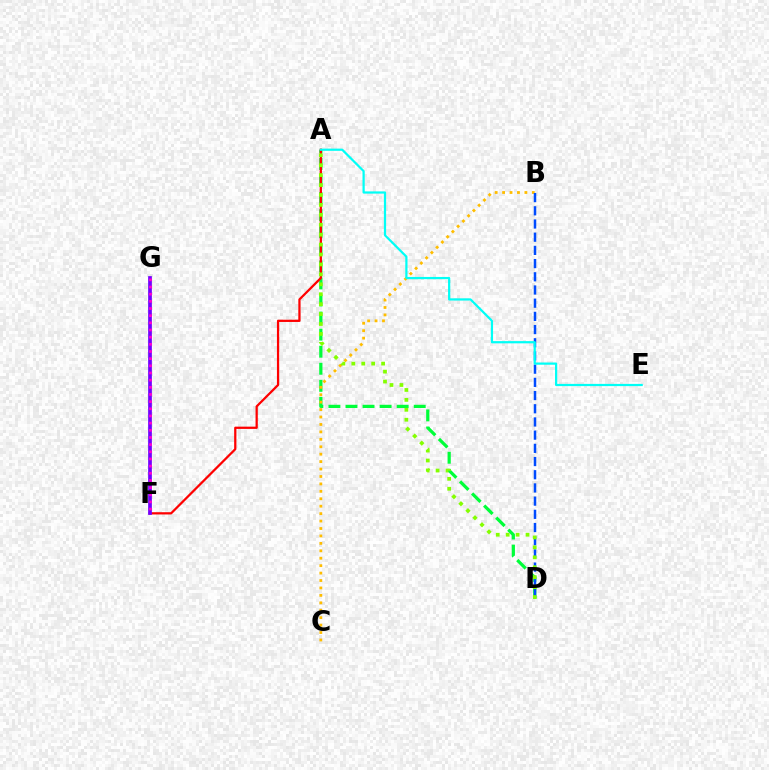{('A', 'D'): [{'color': '#00ff39', 'line_style': 'dashed', 'thickness': 2.32}, {'color': '#84ff00', 'line_style': 'dotted', 'thickness': 2.7}], ('B', 'C'): [{'color': '#ffbd00', 'line_style': 'dotted', 'thickness': 2.02}], ('A', 'F'): [{'color': '#ff0000', 'line_style': 'solid', 'thickness': 1.62}], ('B', 'D'): [{'color': '#004bff', 'line_style': 'dashed', 'thickness': 1.79}], ('F', 'G'): [{'color': '#7200ff', 'line_style': 'solid', 'thickness': 2.68}, {'color': '#ff00cf', 'line_style': 'dotted', 'thickness': 1.95}], ('A', 'E'): [{'color': '#00fff6', 'line_style': 'solid', 'thickness': 1.6}]}